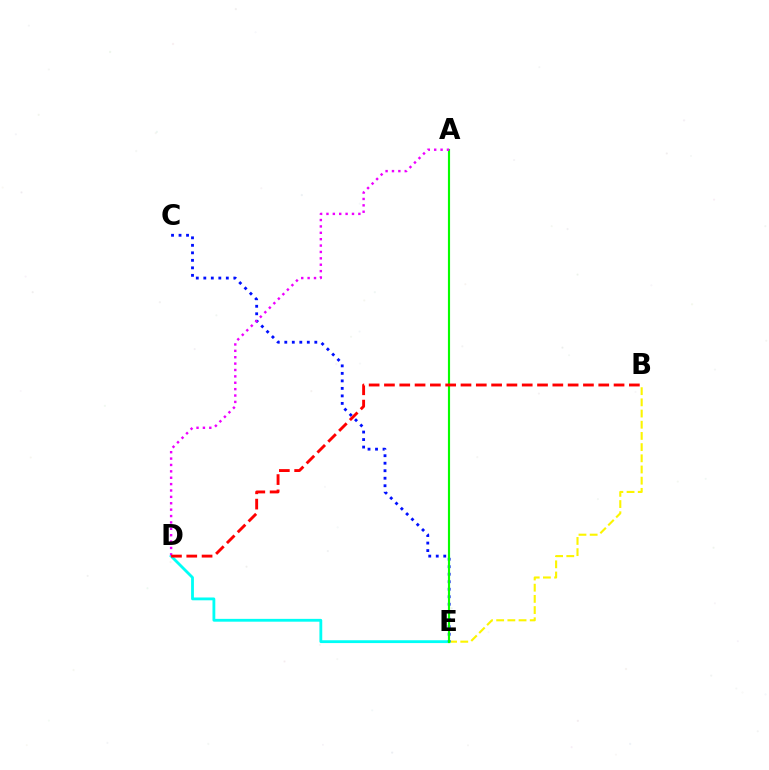{('B', 'E'): [{'color': '#fcf500', 'line_style': 'dashed', 'thickness': 1.52}], ('D', 'E'): [{'color': '#00fff6', 'line_style': 'solid', 'thickness': 2.03}], ('C', 'E'): [{'color': '#0010ff', 'line_style': 'dotted', 'thickness': 2.04}], ('A', 'E'): [{'color': '#08ff00', 'line_style': 'solid', 'thickness': 1.55}], ('A', 'D'): [{'color': '#ee00ff', 'line_style': 'dotted', 'thickness': 1.73}], ('B', 'D'): [{'color': '#ff0000', 'line_style': 'dashed', 'thickness': 2.08}]}